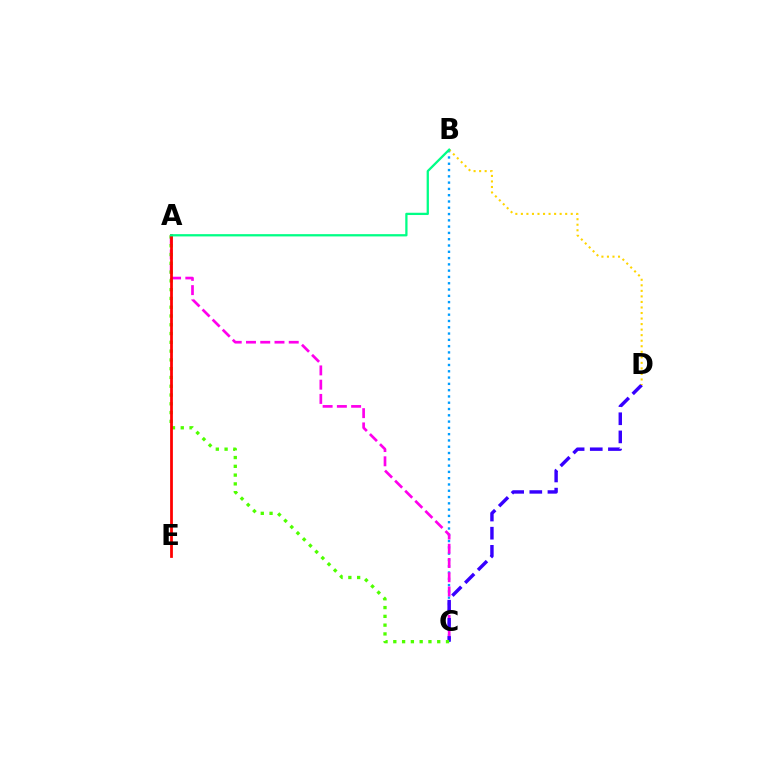{('B', 'C'): [{'color': '#009eff', 'line_style': 'dotted', 'thickness': 1.71}], ('A', 'C'): [{'color': '#ff00ed', 'line_style': 'dashed', 'thickness': 1.94}, {'color': '#4fff00', 'line_style': 'dotted', 'thickness': 2.39}], ('C', 'D'): [{'color': '#3700ff', 'line_style': 'dashed', 'thickness': 2.46}], ('B', 'D'): [{'color': '#ffd500', 'line_style': 'dotted', 'thickness': 1.5}], ('A', 'E'): [{'color': '#ff0000', 'line_style': 'solid', 'thickness': 1.99}], ('A', 'B'): [{'color': '#00ff86', 'line_style': 'solid', 'thickness': 1.64}]}